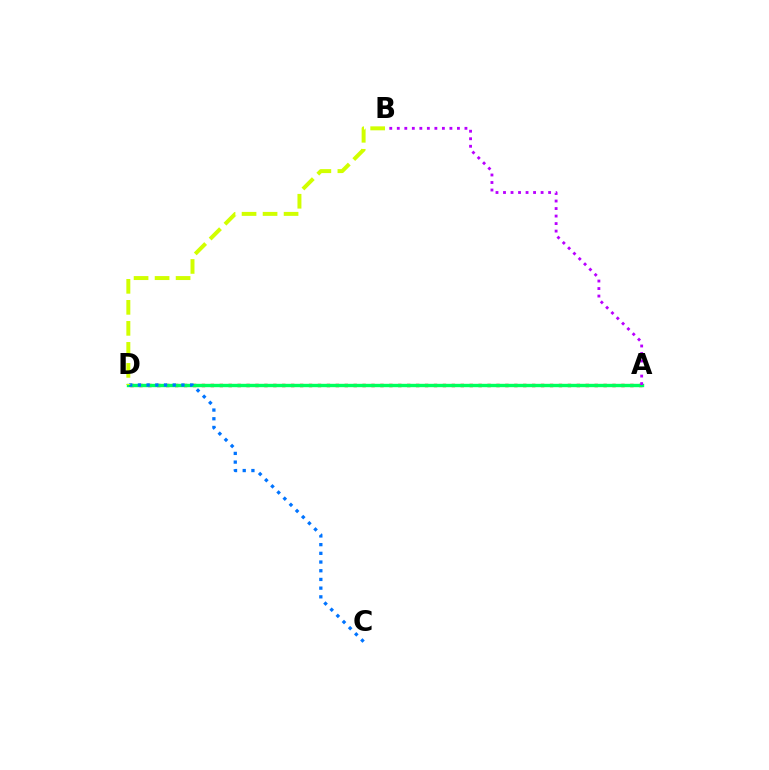{('A', 'D'): [{'color': '#ff0000', 'line_style': 'dotted', 'thickness': 2.43}, {'color': '#00ff5c', 'line_style': 'solid', 'thickness': 2.44}], ('C', 'D'): [{'color': '#0074ff', 'line_style': 'dotted', 'thickness': 2.36}], ('B', 'D'): [{'color': '#d1ff00', 'line_style': 'dashed', 'thickness': 2.85}], ('A', 'B'): [{'color': '#b900ff', 'line_style': 'dotted', 'thickness': 2.04}]}